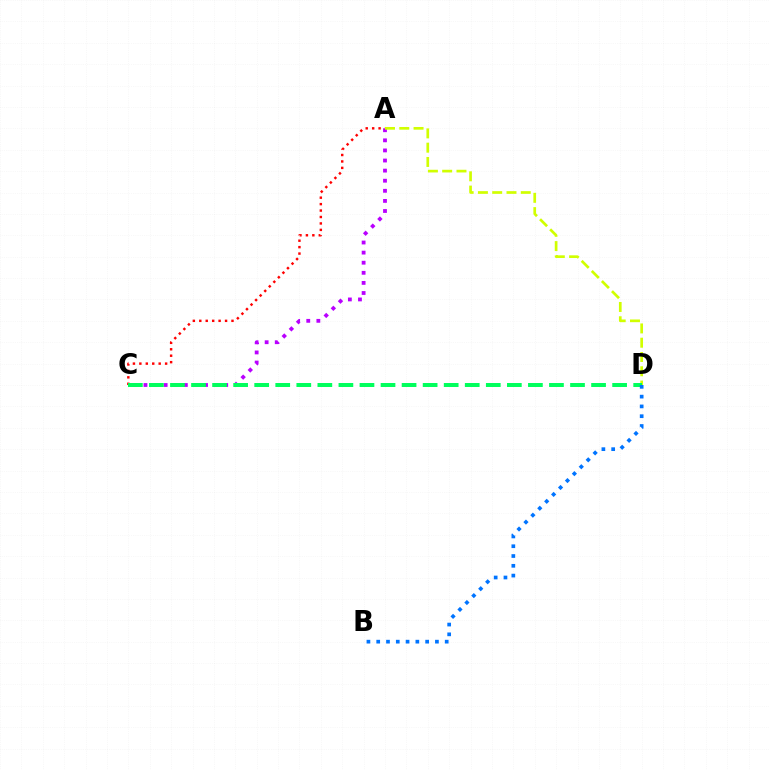{('A', 'C'): [{'color': '#b900ff', 'line_style': 'dotted', 'thickness': 2.74}, {'color': '#ff0000', 'line_style': 'dotted', 'thickness': 1.75}], ('A', 'D'): [{'color': '#d1ff00', 'line_style': 'dashed', 'thickness': 1.94}], ('C', 'D'): [{'color': '#00ff5c', 'line_style': 'dashed', 'thickness': 2.86}], ('B', 'D'): [{'color': '#0074ff', 'line_style': 'dotted', 'thickness': 2.66}]}